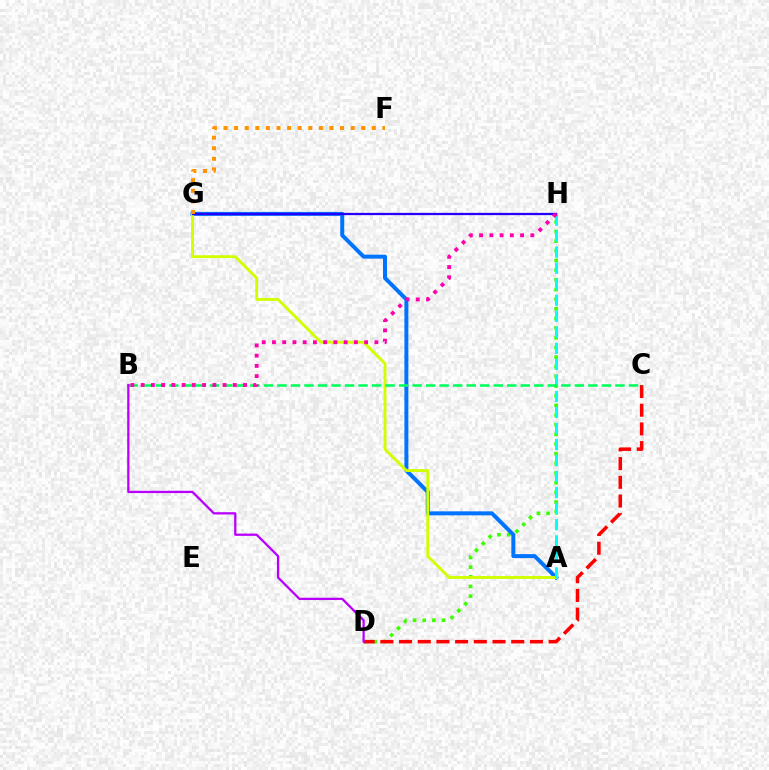{('D', 'H'): [{'color': '#3dff00', 'line_style': 'dotted', 'thickness': 2.63}], ('A', 'G'): [{'color': '#0074ff', 'line_style': 'solid', 'thickness': 2.87}, {'color': '#d1ff00', 'line_style': 'solid', 'thickness': 2.07}], ('A', 'H'): [{'color': '#00fff6', 'line_style': 'dashed', 'thickness': 2.18}], ('C', 'D'): [{'color': '#ff0000', 'line_style': 'dashed', 'thickness': 2.54}], ('G', 'H'): [{'color': '#2500ff', 'line_style': 'solid', 'thickness': 1.63}], ('B', 'C'): [{'color': '#00ff5c', 'line_style': 'dashed', 'thickness': 1.84}], ('B', 'D'): [{'color': '#b900ff', 'line_style': 'solid', 'thickness': 1.64}], ('B', 'H'): [{'color': '#ff00ac', 'line_style': 'dotted', 'thickness': 2.78}], ('F', 'G'): [{'color': '#ff9400', 'line_style': 'dotted', 'thickness': 2.88}]}